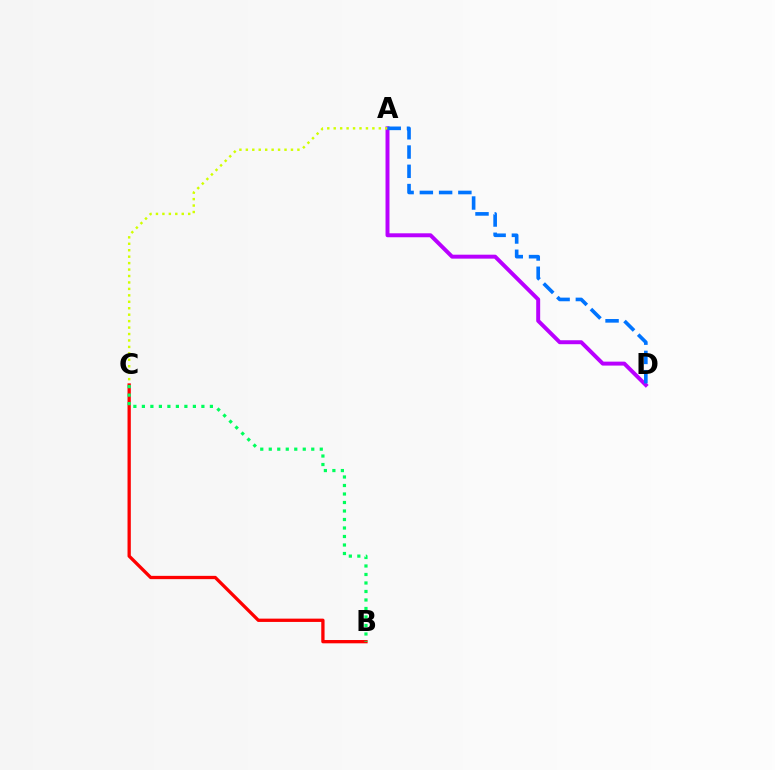{('A', 'D'): [{'color': '#b900ff', 'line_style': 'solid', 'thickness': 2.84}, {'color': '#0074ff', 'line_style': 'dashed', 'thickness': 2.62}], ('A', 'C'): [{'color': '#d1ff00', 'line_style': 'dotted', 'thickness': 1.75}], ('B', 'C'): [{'color': '#ff0000', 'line_style': 'solid', 'thickness': 2.37}, {'color': '#00ff5c', 'line_style': 'dotted', 'thickness': 2.31}]}